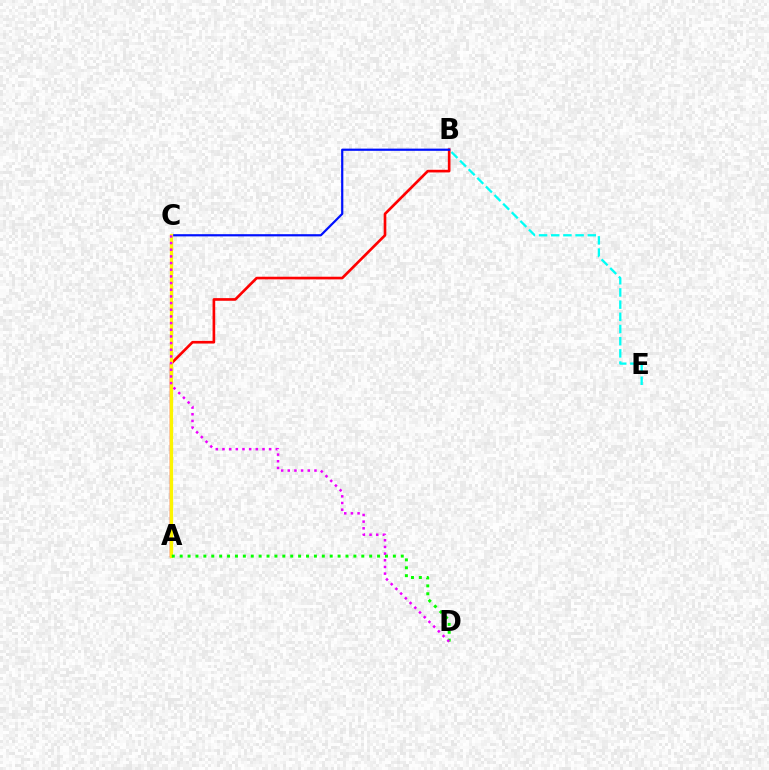{('B', 'E'): [{'color': '#00fff6', 'line_style': 'dashed', 'thickness': 1.66}], ('A', 'B'): [{'color': '#ff0000', 'line_style': 'solid', 'thickness': 1.91}], ('B', 'C'): [{'color': '#0010ff', 'line_style': 'solid', 'thickness': 1.59}], ('A', 'C'): [{'color': '#fcf500', 'line_style': 'solid', 'thickness': 2.35}], ('A', 'D'): [{'color': '#08ff00', 'line_style': 'dotted', 'thickness': 2.15}], ('C', 'D'): [{'color': '#ee00ff', 'line_style': 'dotted', 'thickness': 1.81}]}